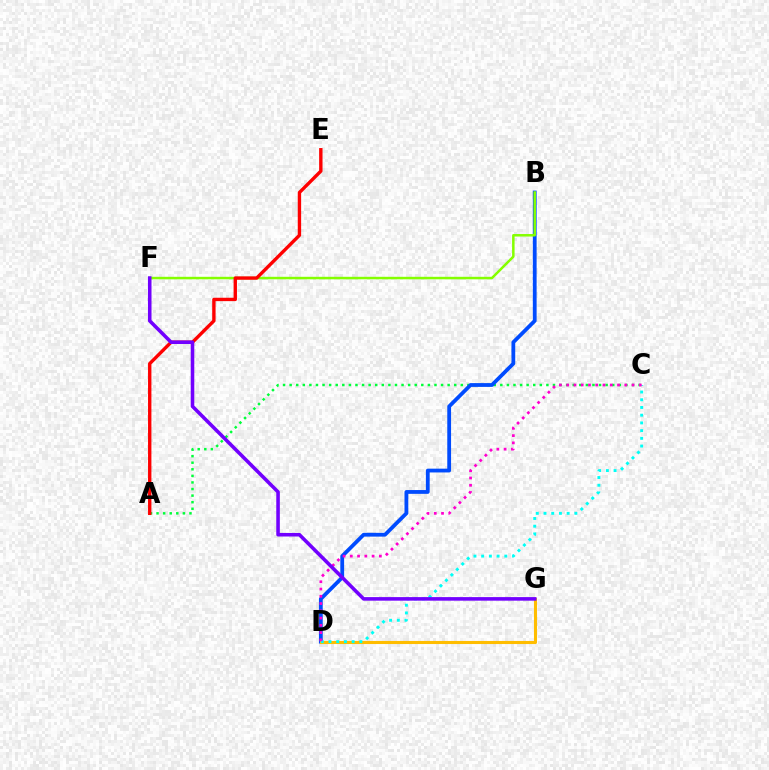{('A', 'C'): [{'color': '#00ff39', 'line_style': 'dotted', 'thickness': 1.79}], ('B', 'D'): [{'color': '#004bff', 'line_style': 'solid', 'thickness': 2.73}], ('D', 'G'): [{'color': '#ffbd00', 'line_style': 'solid', 'thickness': 2.22}], ('C', 'D'): [{'color': '#00fff6', 'line_style': 'dotted', 'thickness': 2.1}, {'color': '#ff00cf', 'line_style': 'dotted', 'thickness': 1.97}], ('B', 'F'): [{'color': '#84ff00', 'line_style': 'solid', 'thickness': 1.8}], ('A', 'E'): [{'color': '#ff0000', 'line_style': 'solid', 'thickness': 2.43}], ('F', 'G'): [{'color': '#7200ff', 'line_style': 'solid', 'thickness': 2.57}]}